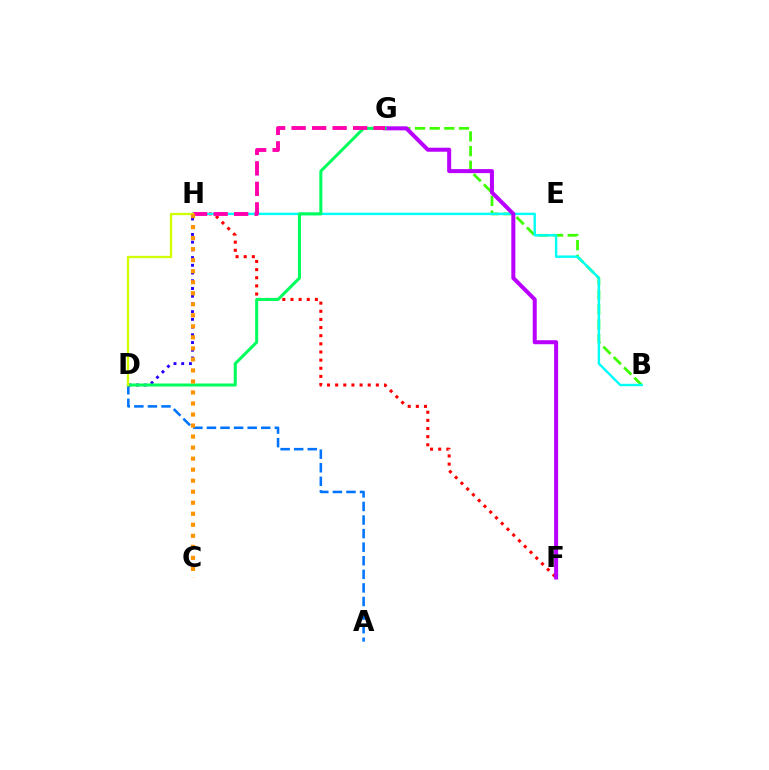{('B', 'G'): [{'color': '#3dff00', 'line_style': 'dashed', 'thickness': 1.99}], ('F', 'H'): [{'color': '#ff0000', 'line_style': 'dotted', 'thickness': 2.21}], ('D', 'H'): [{'color': '#2500ff', 'line_style': 'dotted', 'thickness': 2.1}, {'color': '#d1ff00', 'line_style': 'solid', 'thickness': 1.66}], ('B', 'H'): [{'color': '#00fff6', 'line_style': 'solid', 'thickness': 1.74}], ('F', 'G'): [{'color': '#b900ff', 'line_style': 'solid', 'thickness': 2.9}], ('A', 'D'): [{'color': '#0074ff', 'line_style': 'dashed', 'thickness': 1.84}], ('D', 'G'): [{'color': '#00ff5c', 'line_style': 'solid', 'thickness': 2.18}], ('G', 'H'): [{'color': '#ff00ac', 'line_style': 'dashed', 'thickness': 2.78}], ('C', 'H'): [{'color': '#ff9400', 'line_style': 'dotted', 'thickness': 3.0}]}